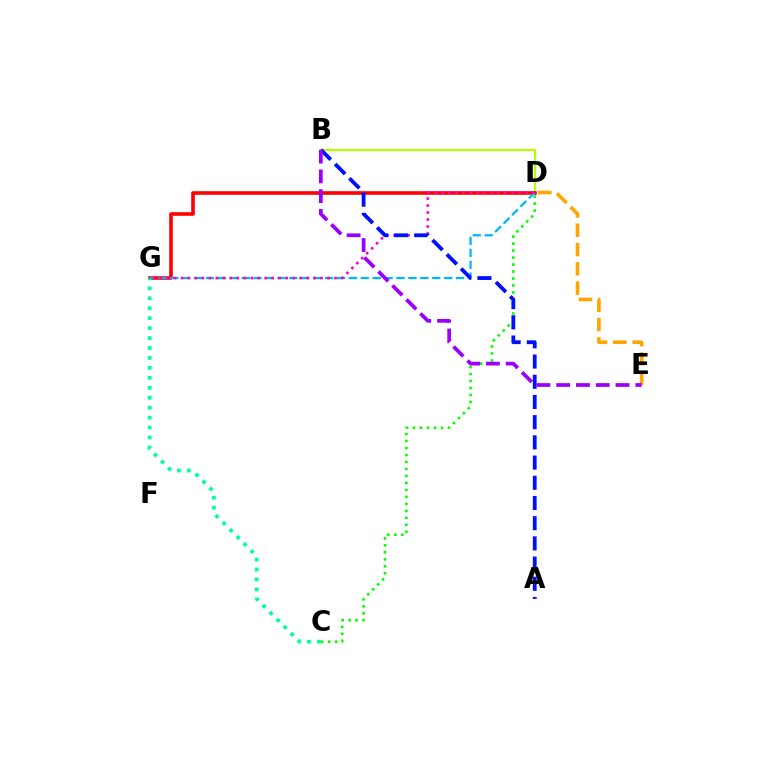{('B', 'D'): [{'color': '#b3ff00', 'line_style': 'solid', 'thickness': 1.61}], ('D', 'G'): [{'color': '#ff0000', 'line_style': 'solid', 'thickness': 2.59}, {'color': '#00b5ff', 'line_style': 'dashed', 'thickness': 1.62}, {'color': '#ff00bd', 'line_style': 'dotted', 'thickness': 1.9}], ('C', 'G'): [{'color': '#00ff9d', 'line_style': 'dotted', 'thickness': 2.7}], ('C', 'D'): [{'color': '#08ff00', 'line_style': 'dotted', 'thickness': 1.9}], ('D', 'E'): [{'color': '#ffa500', 'line_style': 'dashed', 'thickness': 2.62}], ('A', 'B'): [{'color': '#0010ff', 'line_style': 'dashed', 'thickness': 2.74}], ('B', 'E'): [{'color': '#9b00ff', 'line_style': 'dashed', 'thickness': 2.69}]}